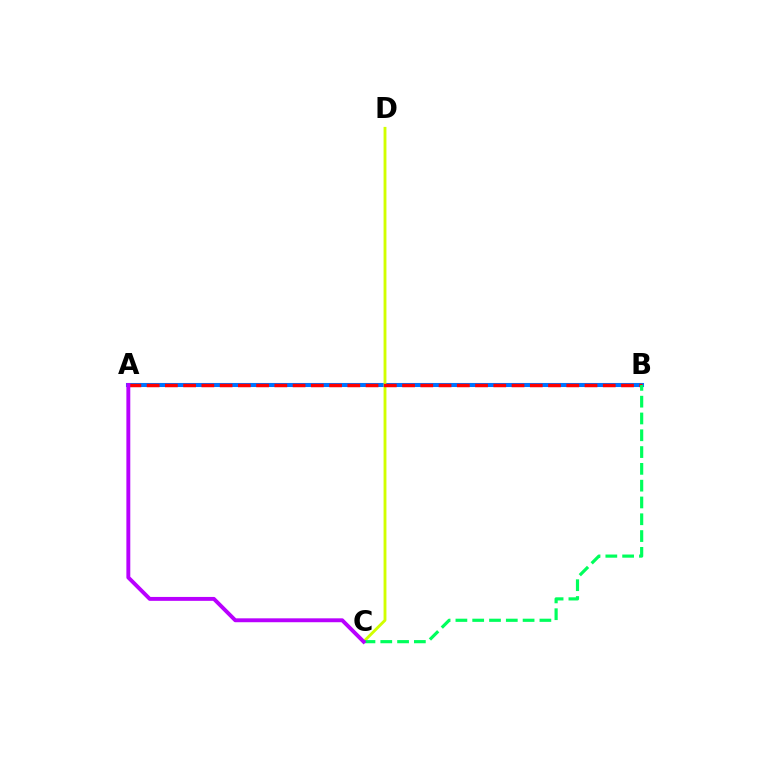{('A', 'B'): [{'color': '#0074ff', 'line_style': 'solid', 'thickness': 2.92}, {'color': '#ff0000', 'line_style': 'dashed', 'thickness': 2.48}], ('C', 'D'): [{'color': '#d1ff00', 'line_style': 'solid', 'thickness': 2.07}], ('B', 'C'): [{'color': '#00ff5c', 'line_style': 'dashed', 'thickness': 2.28}], ('A', 'C'): [{'color': '#b900ff', 'line_style': 'solid', 'thickness': 2.81}]}